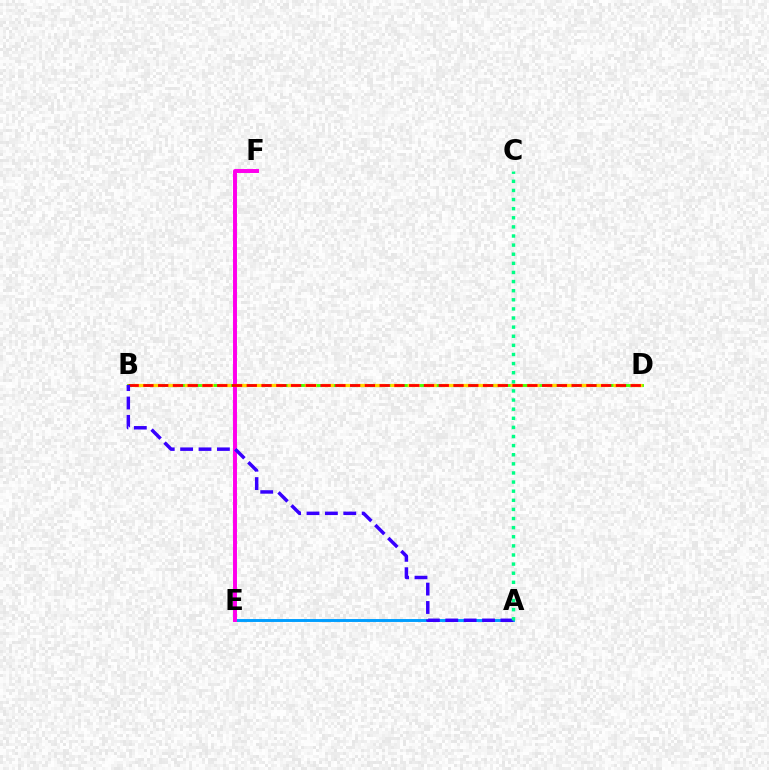{('A', 'E'): [{'color': '#009eff', 'line_style': 'solid', 'thickness': 2.1}], ('E', 'F'): [{'color': '#ff00ed', 'line_style': 'solid', 'thickness': 2.85}], ('B', 'D'): [{'color': '#4fff00', 'line_style': 'solid', 'thickness': 2.09}, {'color': '#ffd500', 'line_style': 'dashed', 'thickness': 2.33}, {'color': '#ff0000', 'line_style': 'dashed', 'thickness': 2.01}], ('A', 'B'): [{'color': '#3700ff', 'line_style': 'dashed', 'thickness': 2.5}], ('A', 'C'): [{'color': '#00ff86', 'line_style': 'dotted', 'thickness': 2.48}]}